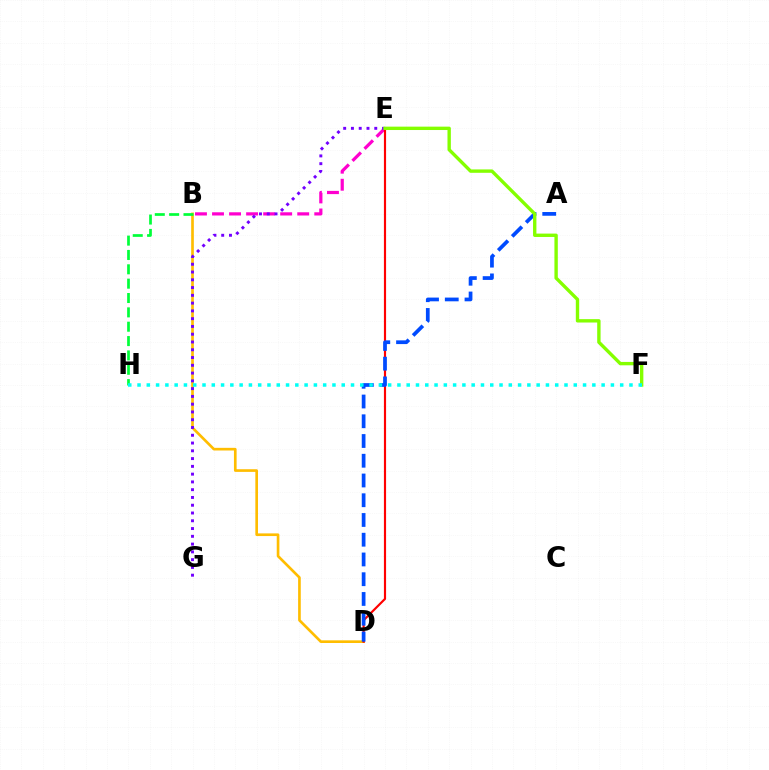{('B', 'E'): [{'color': '#ff00cf', 'line_style': 'dashed', 'thickness': 2.32}], ('B', 'D'): [{'color': '#ffbd00', 'line_style': 'solid', 'thickness': 1.92}], ('B', 'H'): [{'color': '#00ff39', 'line_style': 'dashed', 'thickness': 1.95}], ('D', 'E'): [{'color': '#ff0000', 'line_style': 'solid', 'thickness': 1.56}], ('E', 'G'): [{'color': '#7200ff', 'line_style': 'dotted', 'thickness': 2.11}], ('A', 'D'): [{'color': '#004bff', 'line_style': 'dashed', 'thickness': 2.68}], ('E', 'F'): [{'color': '#84ff00', 'line_style': 'solid', 'thickness': 2.43}], ('F', 'H'): [{'color': '#00fff6', 'line_style': 'dotted', 'thickness': 2.52}]}